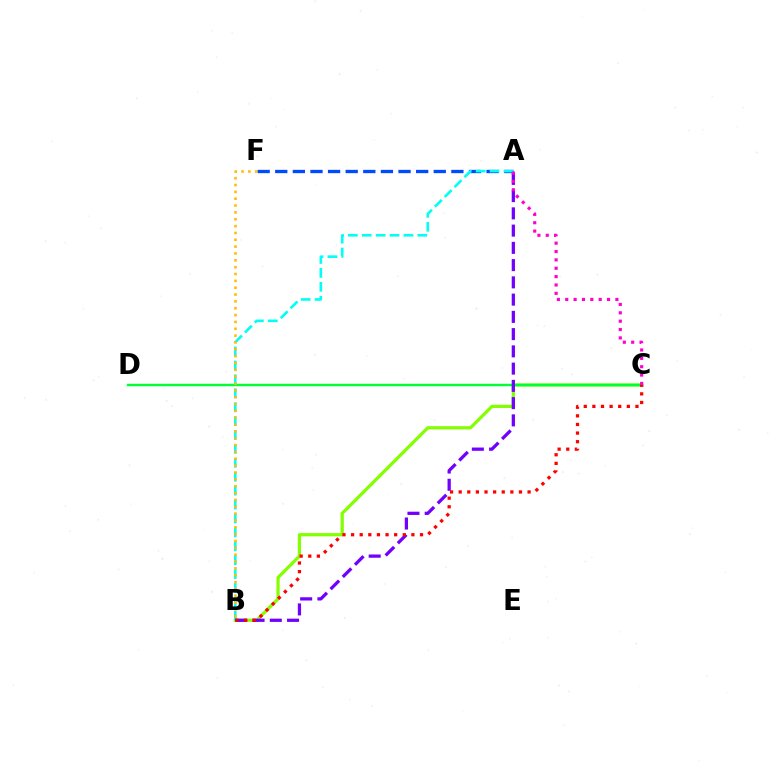{('A', 'F'): [{'color': '#004bff', 'line_style': 'dashed', 'thickness': 2.39}], ('B', 'C'): [{'color': '#84ff00', 'line_style': 'solid', 'thickness': 2.32}, {'color': '#ff0000', 'line_style': 'dotted', 'thickness': 2.34}], ('C', 'D'): [{'color': '#00ff39', 'line_style': 'solid', 'thickness': 1.76}], ('A', 'B'): [{'color': '#00fff6', 'line_style': 'dashed', 'thickness': 1.89}, {'color': '#7200ff', 'line_style': 'dashed', 'thickness': 2.34}], ('B', 'F'): [{'color': '#ffbd00', 'line_style': 'dotted', 'thickness': 1.86}], ('A', 'C'): [{'color': '#ff00cf', 'line_style': 'dotted', 'thickness': 2.27}]}